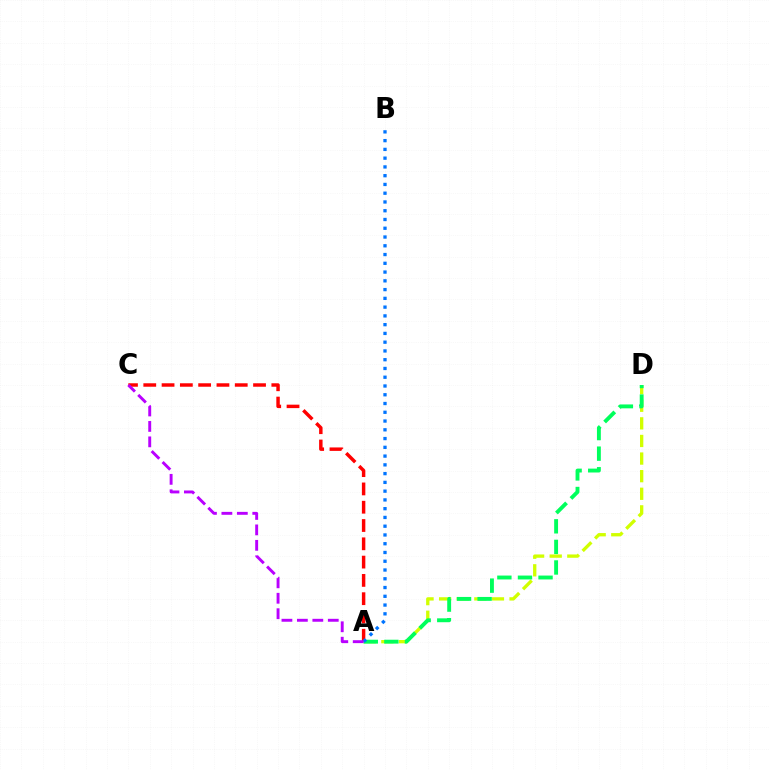{('A', 'C'): [{'color': '#ff0000', 'line_style': 'dashed', 'thickness': 2.49}, {'color': '#b900ff', 'line_style': 'dashed', 'thickness': 2.1}], ('A', 'D'): [{'color': '#d1ff00', 'line_style': 'dashed', 'thickness': 2.39}, {'color': '#00ff5c', 'line_style': 'dashed', 'thickness': 2.8}], ('A', 'B'): [{'color': '#0074ff', 'line_style': 'dotted', 'thickness': 2.38}]}